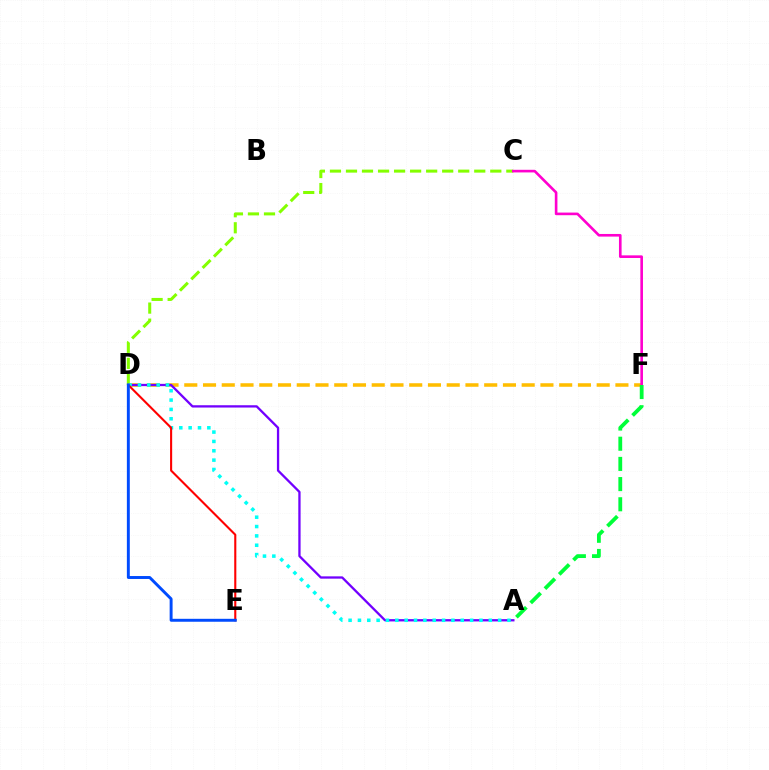{('C', 'D'): [{'color': '#84ff00', 'line_style': 'dashed', 'thickness': 2.18}], ('D', 'F'): [{'color': '#ffbd00', 'line_style': 'dashed', 'thickness': 2.55}], ('C', 'F'): [{'color': '#ff00cf', 'line_style': 'solid', 'thickness': 1.89}], ('A', 'D'): [{'color': '#7200ff', 'line_style': 'solid', 'thickness': 1.65}, {'color': '#00fff6', 'line_style': 'dotted', 'thickness': 2.54}], ('A', 'F'): [{'color': '#00ff39', 'line_style': 'dashed', 'thickness': 2.74}], ('D', 'E'): [{'color': '#ff0000', 'line_style': 'solid', 'thickness': 1.51}, {'color': '#004bff', 'line_style': 'solid', 'thickness': 2.11}]}